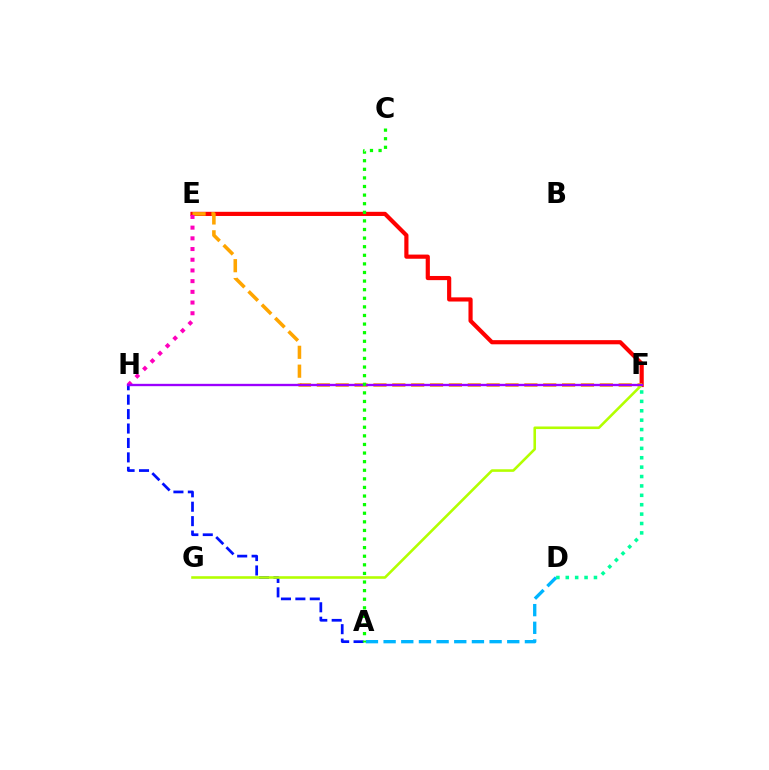{('E', 'F'): [{'color': '#ff0000', 'line_style': 'solid', 'thickness': 3.0}, {'color': '#ffa500', 'line_style': 'dashed', 'thickness': 2.56}], ('A', 'H'): [{'color': '#0010ff', 'line_style': 'dashed', 'thickness': 1.96}], ('E', 'H'): [{'color': '#ff00bd', 'line_style': 'dotted', 'thickness': 2.91}], ('F', 'G'): [{'color': '#b3ff00', 'line_style': 'solid', 'thickness': 1.86}], ('A', 'D'): [{'color': '#00b5ff', 'line_style': 'dashed', 'thickness': 2.4}], ('F', 'H'): [{'color': '#9b00ff', 'line_style': 'solid', 'thickness': 1.69}], ('D', 'F'): [{'color': '#00ff9d', 'line_style': 'dotted', 'thickness': 2.55}], ('A', 'C'): [{'color': '#08ff00', 'line_style': 'dotted', 'thickness': 2.34}]}